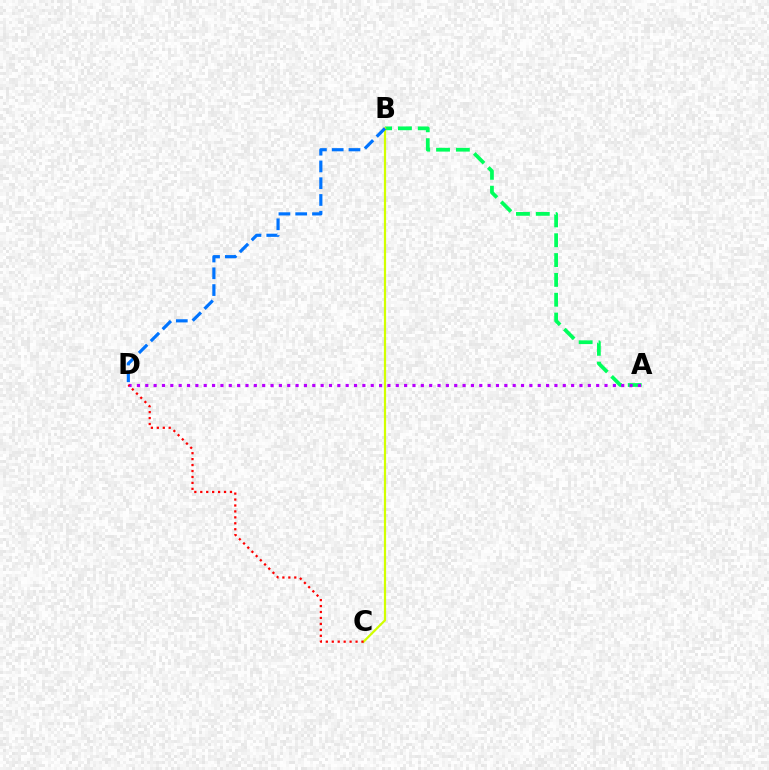{('A', 'B'): [{'color': '#00ff5c', 'line_style': 'dashed', 'thickness': 2.69}], ('B', 'C'): [{'color': '#d1ff00', 'line_style': 'solid', 'thickness': 1.59}], ('A', 'D'): [{'color': '#b900ff', 'line_style': 'dotted', 'thickness': 2.27}], ('C', 'D'): [{'color': '#ff0000', 'line_style': 'dotted', 'thickness': 1.61}], ('B', 'D'): [{'color': '#0074ff', 'line_style': 'dashed', 'thickness': 2.28}]}